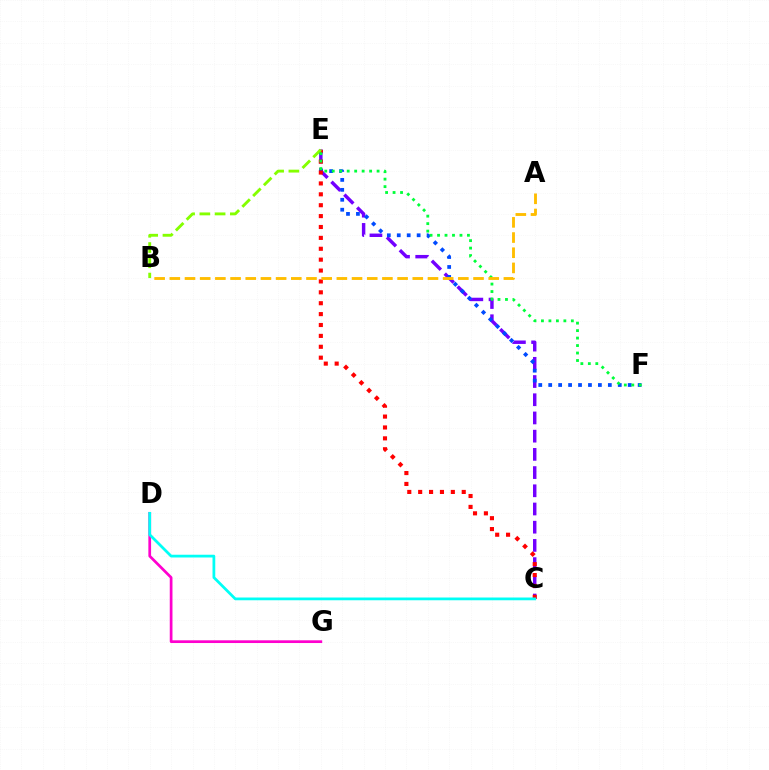{('C', 'E'): [{'color': '#7200ff', 'line_style': 'dashed', 'thickness': 2.47}, {'color': '#ff0000', 'line_style': 'dotted', 'thickness': 2.96}], ('E', 'F'): [{'color': '#004bff', 'line_style': 'dotted', 'thickness': 2.7}, {'color': '#00ff39', 'line_style': 'dotted', 'thickness': 2.03}], ('B', 'E'): [{'color': '#84ff00', 'line_style': 'dashed', 'thickness': 2.07}], ('A', 'B'): [{'color': '#ffbd00', 'line_style': 'dashed', 'thickness': 2.06}], ('D', 'G'): [{'color': '#ff00cf', 'line_style': 'solid', 'thickness': 1.96}], ('C', 'D'): [{'color': '#00fff6', 'line_style': 'solid', 'thickness': 1.98}]}